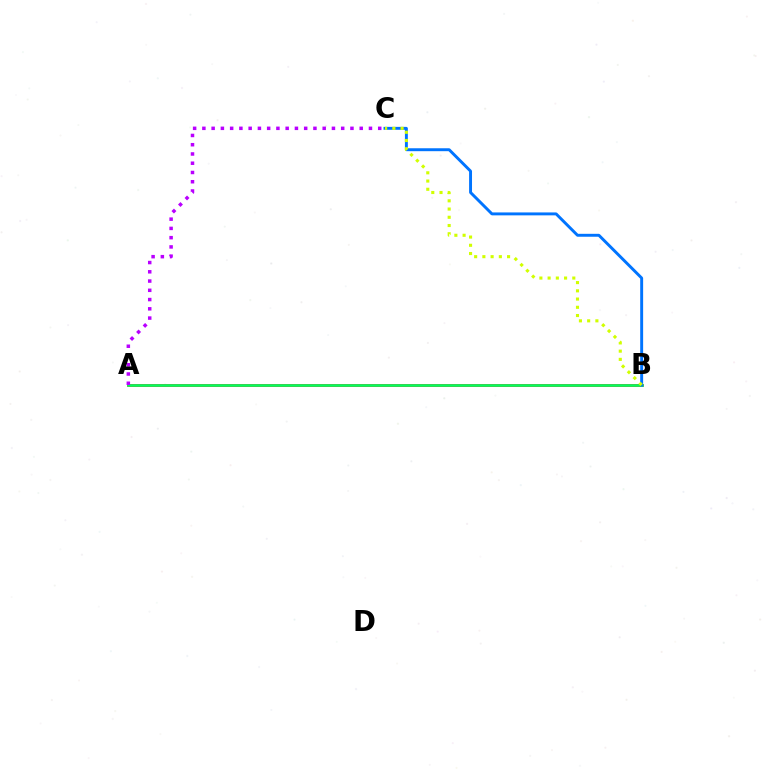{('A', 'B'): [{'color': '#ff0000', 'line_style': 'solid', 'thickness': 1.86}, {'color': '#00ff5c', 'line_style': 'solid', 'thickness': 1.87}], ('B', 'C'): [{'color': '#0074ff', 'line_style': 'solid', 'thickness': 2.11}, {'color': '#d1ff00', 'line_style': 'dotted', 'thickness': 2.24}], ('A', 'C'): [{'color': '#b900ff', 'line_style': 'dotted', 'thickness': 2.51}]}